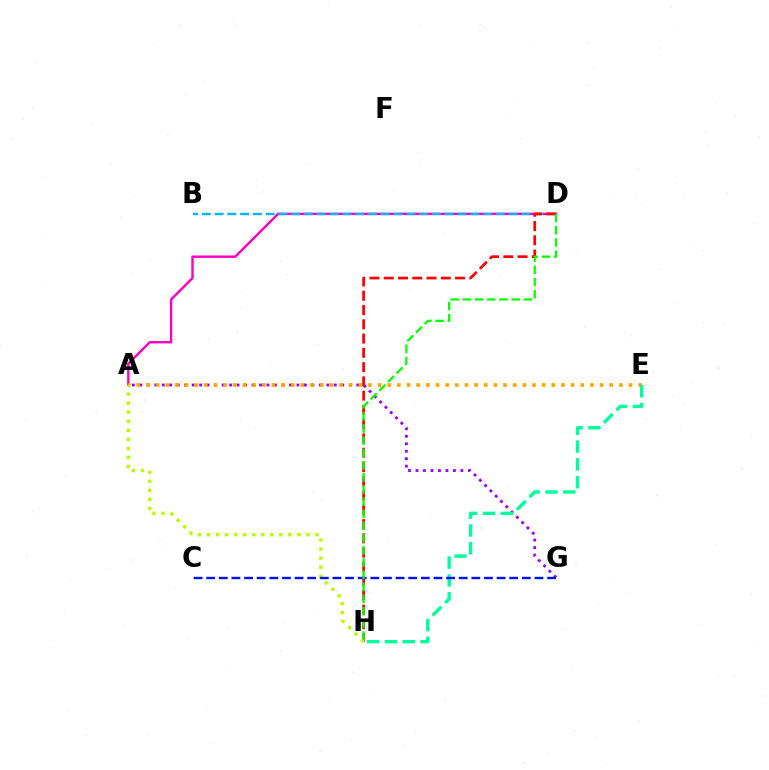{('A', 'D'): [{'color': '#ff00bd', 'line_style': 'solid', 'thickness': 1.73}], ('A', 'G'): [{'color': '#9b00ff', 'line_style': 'dotted', 'thickness': 2.03}], ('A', 'E'): [{'color': '#ffa500', 'line_style': 'dotted', 'thickness': 2.62}], ('B', 'D'): [{'color': '#00b5ff', 'line_style': 'dashed', 'thickness': 1.74}], ('D', 'H'): [{'color': '#ff0000', 'line_style': 'dashed', 'thickness': 1.94}, {'color': '#08ff00', 'line_style': 'dashed', 'thickness': 1.65}], ('E', 'H'): [{'color': '#00ff9d', 'line_style': 'dashed', 'thickness': 2.42}], ('A', 'H'): [{'color': '#b3ff00', 'line_style': 'dotted', 'thickness': 2.46}], ('C', 'G'): [{'color': '#0010ff', 'line_style': 'dashed', 'thickness': 1.72}]}